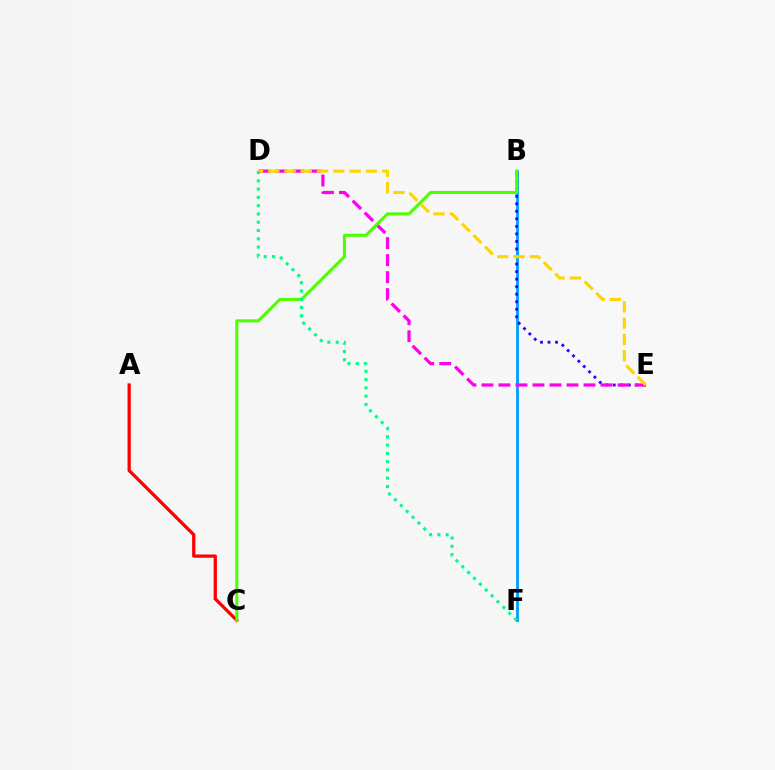{('B', 'F'): [{'color': '#009eff', 'line_style': 'solid', 'thickness': 2.03}], ('B', 'E'): [{'color': '#3700ff', 'line_style': 'dotted', 'thickness': 2.05}], ('A', 'C'): [{'color': '#ff0000', 'line_style': 'solid', 'thickness': 2.34}], ('D', 'E'): [{'color': '#ff00ed', 'line_style': 'dashed', 'thickness': 2.31}, {'color': '#ffd500', 'line_style': 'dashed', 'thickness': 2.21}], ('B', 'C'): [{'color': '#4fff00', 'line_style': 'solid', 'thickness': 2.2}], ('D', 'F'): [{'color': '#00ff86', 'line_style': 'dotted', 'thickness': 2.25}]}